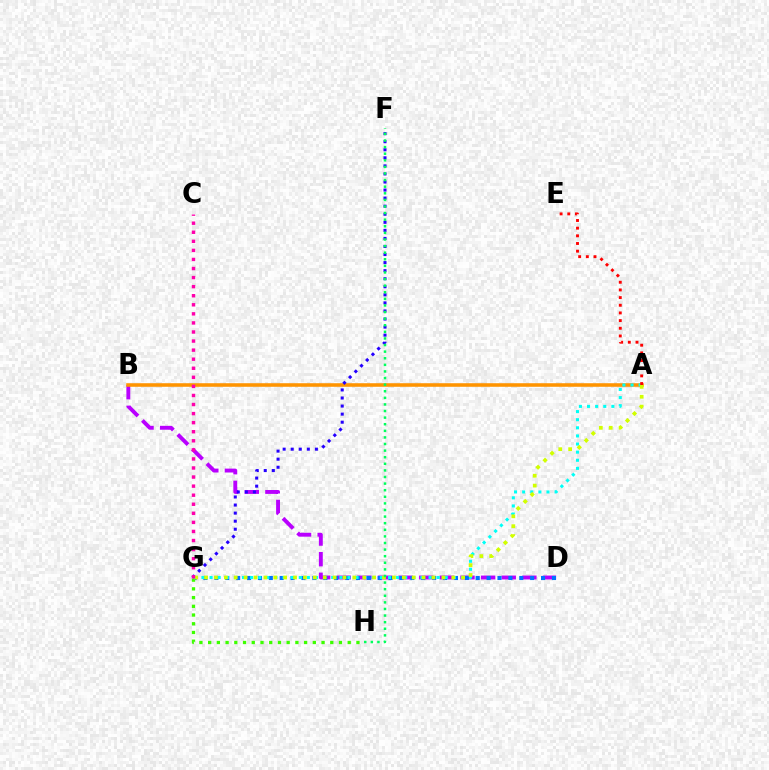{('B', 'D'): [{'color': '#b900ff', 'line_style': 'dashed', 'thickness': 2.8}], ('D', 'G'): [{'color': '#0074ff', 'line_style': 'dotted', 'thickness': 2.96}], ('A', 'B'): [{'color': '#ff9400', 'line_style': 'solid', 'thickness': 2.57}], ('F', 'G'): [{'color': '#2500ff', 'line_style': 'dotted', 'thickness': 2.19}], ('G', 'H'): [{'color': '#3dff00', 'line_style': 'dotted', 'thickness': 2.37}], ('A', 'G'): [{'color': '#00fff6', 'line_style': 'dotted', 'thickness': 2.2}, {'color': '#d1ff00', 'line_style': 'dotted', 'thickness': 2.69}], ('C', 'G'): [{'color': '#ff00ac', 'line_style': 'dotted', 'thickness': 2.46}], ('A', 'E'): [{'color': '#ff0000', 'line_style': 'dotted', 'thickness': 2.08}], ('F', 'H'): [{'color': '#00ff5c', 'line_style': 'dotted', 'thickness': 1.79}]}